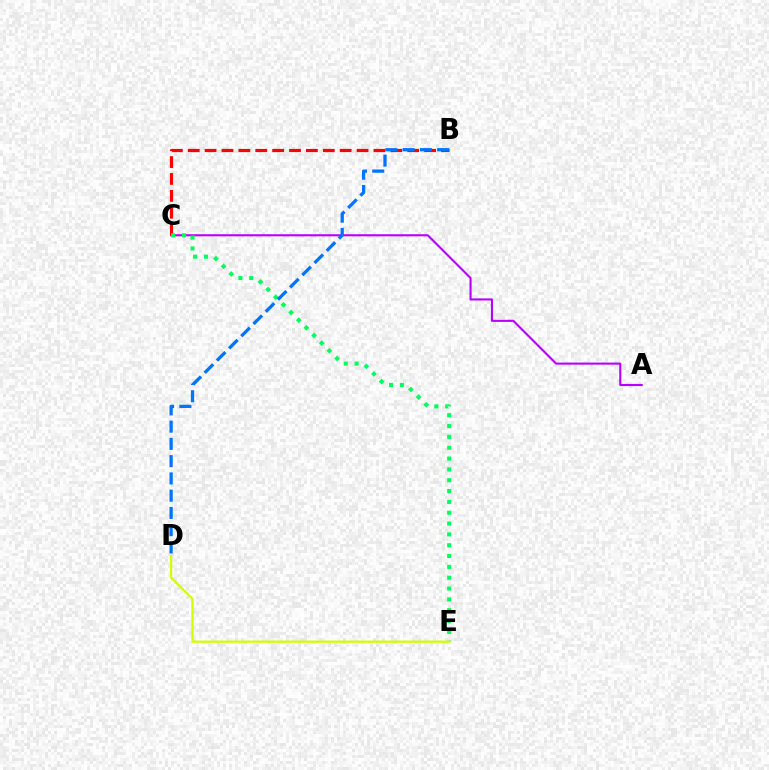{('A', 'C'): [{'color': '#b900ff', 'line_style': 'solid', 'thickness': 1.51}], ('B', 'C'): [{'color': '#ff0000', 'line_style': 'dashed', 'thickness': 2.29}], ('C', 'E'): [{'color': '#00ff5c', 'line_style': 'dotted', 'thickness': 2.94}], ('B', 'D'): [{'color': '#0074ff', 'line_style': 'dashed', 'thickness': 2.34}], ('D', 'E'): [{'color': '#d1ff00', 'line_style': 'solid', 'thickness': 1.63}]}